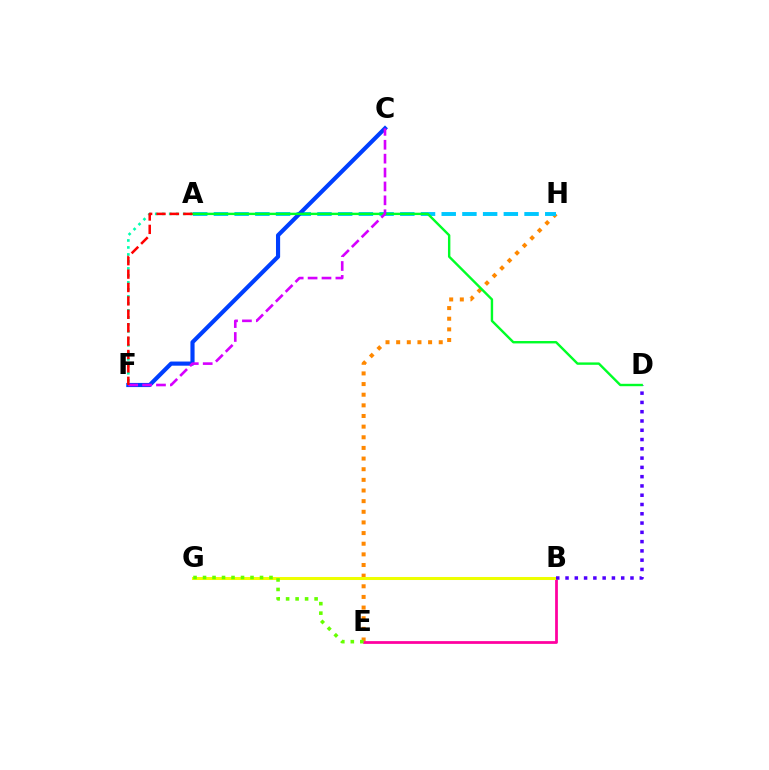{('E', 'H'): [{'color': '#ff8800', 'line_style': 'dotted', 'thickness': 2.89}], ('B', 'E'): [{'color': '#ff00a0', 'line_style': 'solid', 'thickness': 1.98}], ('A', 'F'): [{'color': '#00ffaf', 'line_style': 'dotted', 'thickness': 1.9}, {'color': '#ff0000', 'line_style': 'dashed', 'thickness': 1.82}], ('B', 'G'): [{'color': '#eeff00', 'line_style': 'solid', 'thickness': 2.18}], ('B', 'D'): [{'color': '#4f00ff', 'line_style': 'dotted', 'thickness': 2.52}], ('A', 'H'): [{'color': '#00c7ff', 'line_style': 'dashed', 'thickness': 2.81}], ('E', 'G'): [{'color': '#66ff00', 'line_style': 'dotted', 'thickness': 2.58}], ('C', 'F'): [{'color': '#003fff', 'line_style': 'solid', 'thickness': 2.98}, {'color': '#d600ff', 'line_style': 'dashed', 'thickness': 1.89}], ('A', 'D'): [{'color': '#00ff27', 'line_style': 'solid', 'thickness': 1.73}]}